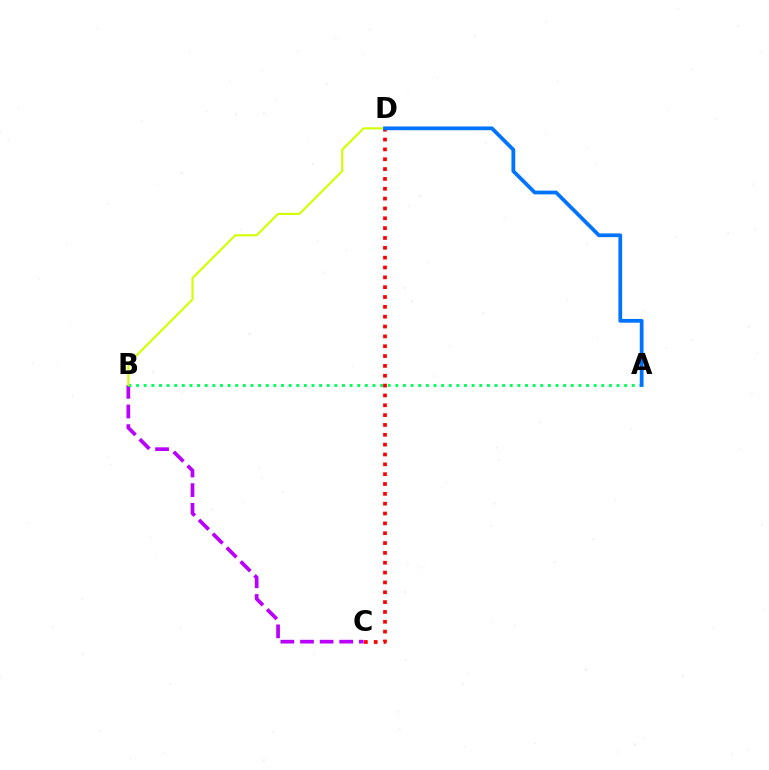{('B', 'C'): [{'color': '#b900ff', 'line_style': 'dashed', 'thickness': 2.67}], ('A', 'B'): [{'color': '#00ff5c', 'line_style': 'dotted', 'thickness': 2.07}], ('C', 'D'): [{'color': '#ff0000', 'line_style': 'dotted', 'thickness': 2.67}], ('B', 'D'): [{'color': '#d1ff00', 'line_style': 'solid', 'thickness': 1.52}], ('A', 'D'): [{'color': '#0074ff', 'line_style': 'solid', 'thickness': 2.7}]}